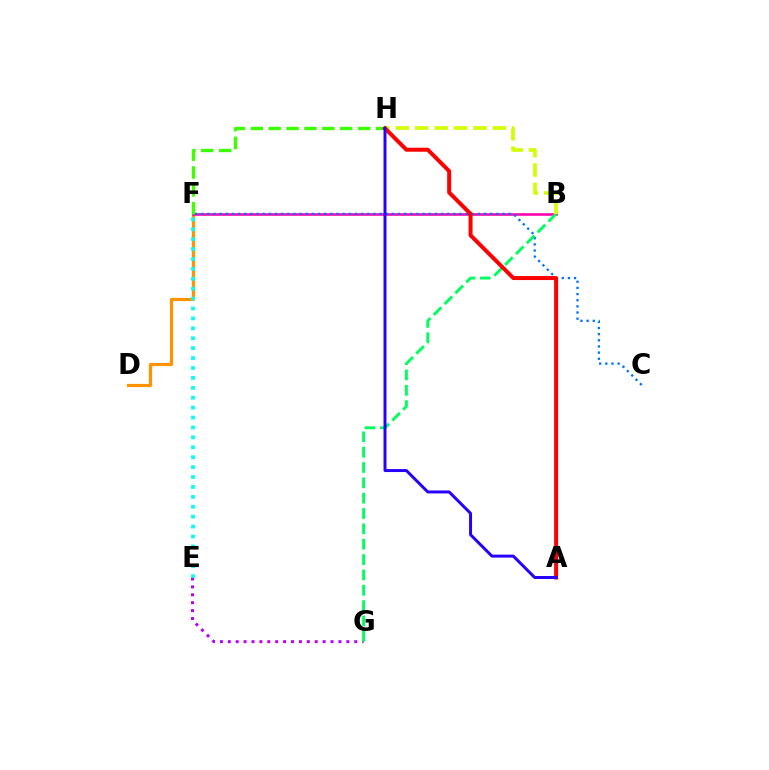{('E', 'G'): [{'color': '#b900ff', 'line_style': 'dotted', 'thickness': 2.15}], ('D', 'F'): [{'color': '#ff9400', 'line_style': 'solid', 'thickness': 2.3}], ('E', 'F'): [{'color': '#00fff6', 'line_style': 'dotted', 'thickness': 2.69}], ('B', 'F'): [{'color': '#ff00ac', 'line_style': 'solid', 'thickness': 1.86}], ('F', 'H'): [{'color': '#3dff00', 'line_style': 'dashed', 'thickness': 2.43}], ('C', 'F'): [{'color': '#0074ff', 'line_style': 'dotted', 'thickness': 1.67}], ('B', 'G'): [{'color': '#00ff5c', 'line_style': 'dashed', 'thickness': 2.09}], ('B', 'H'): [{'color': '#d1ff00', 'line_style': 'dashed', 'thickness': 2.64}], ('A', 'H'): [{'color': '#ff0000', 'line_style': 'solid', 'thickness': 2.88}, {'color': '#2500ff', 'line_style': 'solid', 'thickness': 2.14}]}